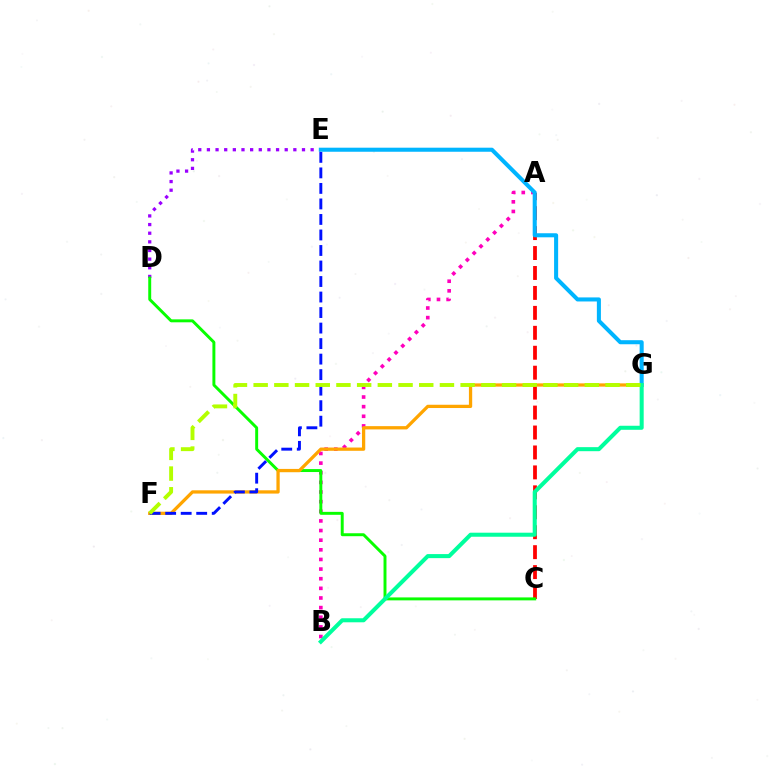{('A', 'C'): [{'color': '#ff0000', 'line_style': 'dashed', 'thickness': 2.71}], ('D', 'E'): [{'color': '#9b00ff', 'line_style': 'dotted', 'thickness': 2.35}], ('A', 'B'): [{'color': '#ff00bd', 'line_style': 'dotted', 'thickness': 2.62}], ('E', 'G'): [{'color': '#00b5ff', 'line_style': 'solid', 'thickness': 2.92}], ('C', 'D'): [{'color': '#08ff00', 'line_style': 'solid', 'thickness': 2.12}], ('F', 'G'): [{'color': '#ffa500', 'line_style': 'solid', 'thickness': 2.36}, {'color': '#b3ff00', 'line_style': 'dashed', 'thickness': 2.81}], ('B', 'G'): [{'color': '#00ff9d', 'line_style': 'solid', 'thickness': 2.91}], ('E', 'F'): [{'color': '#0010ff', 'line_style': 'dashed', 'thickness': 2.11}]}